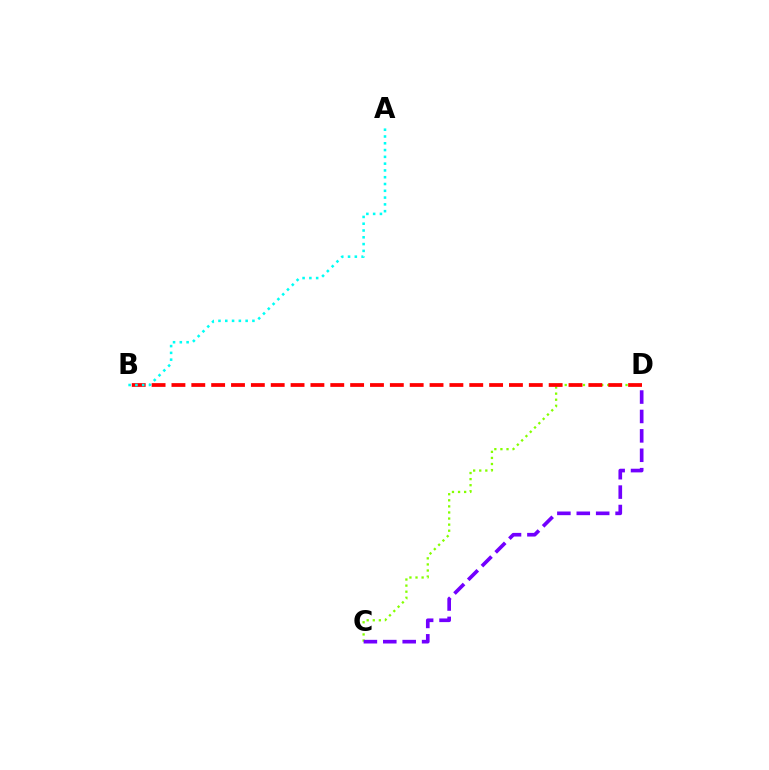{('C', 'D'): [{'color': '#84ff00', 'line_style': 'dotted', 'thickness': 1.65}, {'color': '#7200ff', 'line_style': 'dashed', 'thickness': 2.64}], ('B', 'D'): [{'color': '#ff0000', 'line_style': 'dashed', 'thickness': 2.7}], ('A', 'B'): [{'color': '#00fff6', 'line_style': 'dotted', 'thickness': 1.84}]}